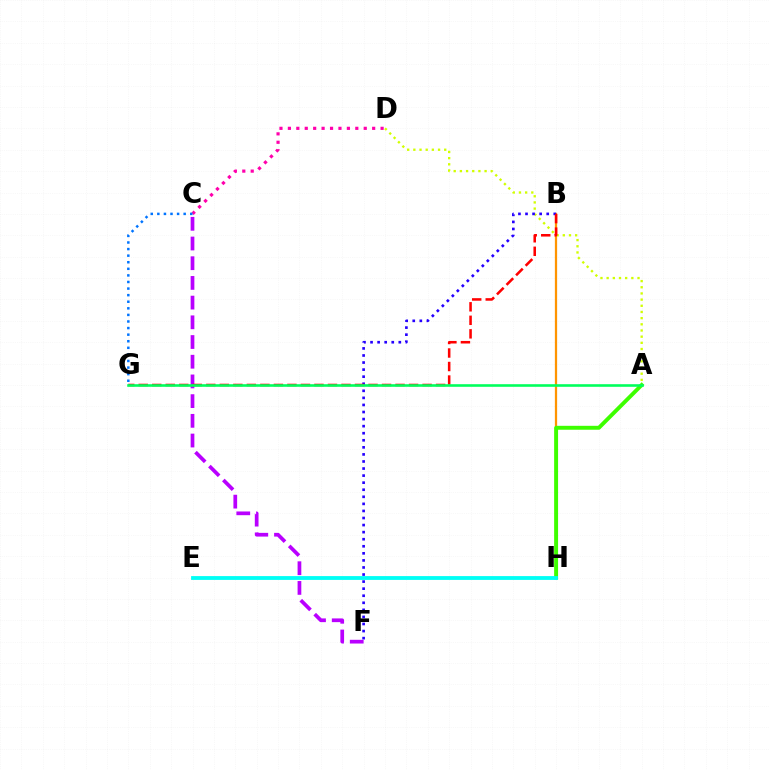{('B', 'H'): [{'color': '#ff9400', 'line_style': 'solid', 'thickness': 1.62}], ('C', 'F'): [{'color': '#b900ff', 'line_style': 'dashed', 'thickness': 2.68}], ('C', 'D'): [{'color': '#ff00ac', 'line_style': 'dotted', 'thickness': 2.29}], ('A', 'D'): [{'color': '#d1ff00', 'line_style': 'dotted', 'thickness': 1.68}], ('A', 'H'): [{'color': '#3dff00', 'line_style': 'solid', 'thickness': 2.82}], ('B', 'F'): [{'color': '#2500ff', 'line_style': 'dotted', 'thickness': 1.92}], ('B', 'G'): [{'color': '#ff0000', 'line_style': 'dashed', 'thickness': 1.84}], ('A', 'G'): [{'color': '#00ff5c', 'line_style': 'solid', 'thickness': 1.87}], ('E', 'H'): [{'color': '#00fff6', 'line_style': 'solid', 'thickness': 2.75}], ('C', 'G'): [{'color': '#0074ff', 'line_style': 'dotted', 'thickness': 1.79}]}